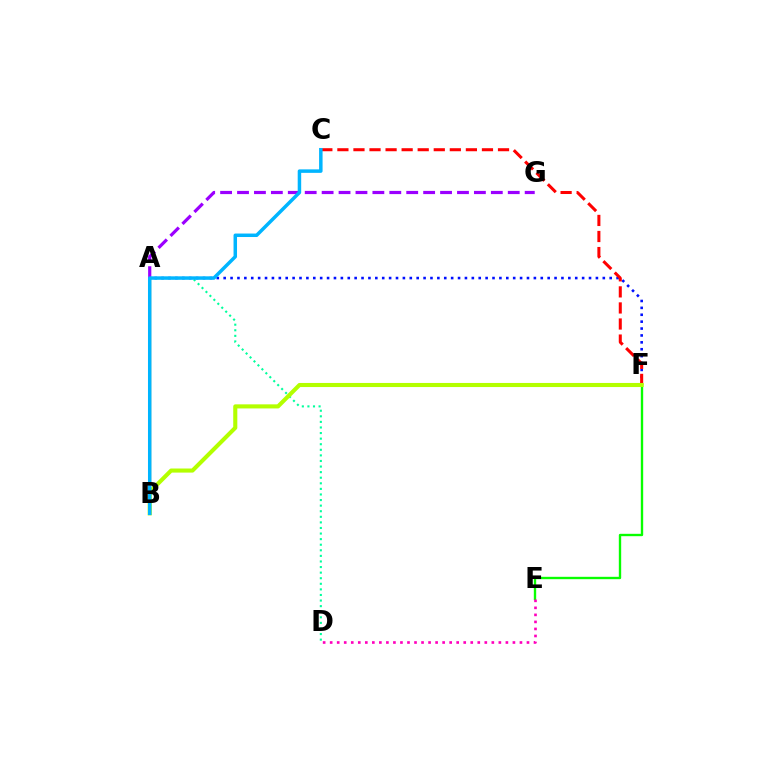{('A', 'F'): [{'color': '#0010ff', 'line_style': 'dotted', 'thickness': 1.87}], ('A', 'B'): [{'color': '#ffa500', 'line_style': 'solid', 'thickness': 1.63}], ('E', 'F'): [{'color': '#08ff00', 'line_style': 'solid', 'thickness': 1.7}], ('A', 'G'): [{'color': '#9b00ff', 'line_style': 'dashed', 'thickness': 2.3}], ('C', 'F'): [{'color': '#ff0000', 'line_style': 'dashed', 'thickness': 2.18}], ('A', 'D'): [{'color': '#00ff9d', 'line_style': 'dotted', 'thickness': 1.52}], ('B', 'F'): [{'color': '#b3ff00', 'line_style': 'solid', 'thickness': 2.94}], ('D', 'E'): [{'color': '#ff00bd', 'line_style': 'dotted', 'thickness': 1.91}], ('B', 'C'): [{'color': '#00b5ff', 'line_style': 'solid', 'thickness': 2.51}]}